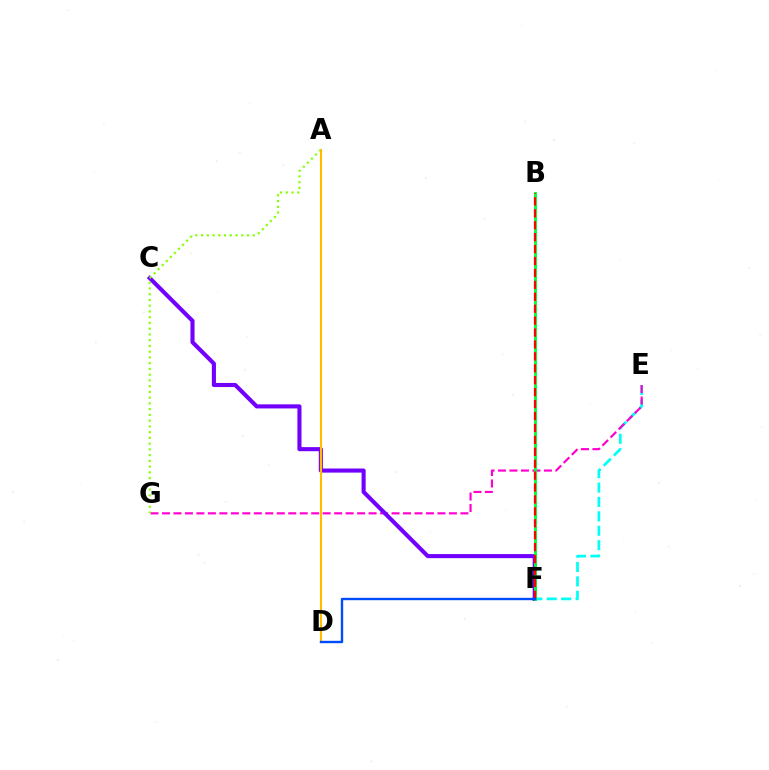{('E', 'F'): [{'color': '#00fff6', 'line_style': 'dashed', 'thickness': 1.96}], ('E', 'G'): [{'color': '#ff00cf', 'line_style': 'dashed', 'thickness': 1.56}], ('C', 'F'): [{'color': '#7200ff', 'line_style': 'solid', 'thickness': 2.94}], ('A', 'G'): [{'color': '#84ff00', 'line_style': 'dotted', 'thickness': 1.56}], ('A', 'D'): [{'color': '#ffbd00', 'line_style': 'solid', 'thickness': 1.52}], ('B', 'F'): [{'color': '#00ff39', 'line_style': 'solid', 'thickness': 2.06}, {'color': '#ff0000', 'line_style': 'dashed', 'thickness': 1.62}], ('D', 'F'): [{'color': '#004bff', 'line_style': 'solid', 'thickness': 1.71}]}